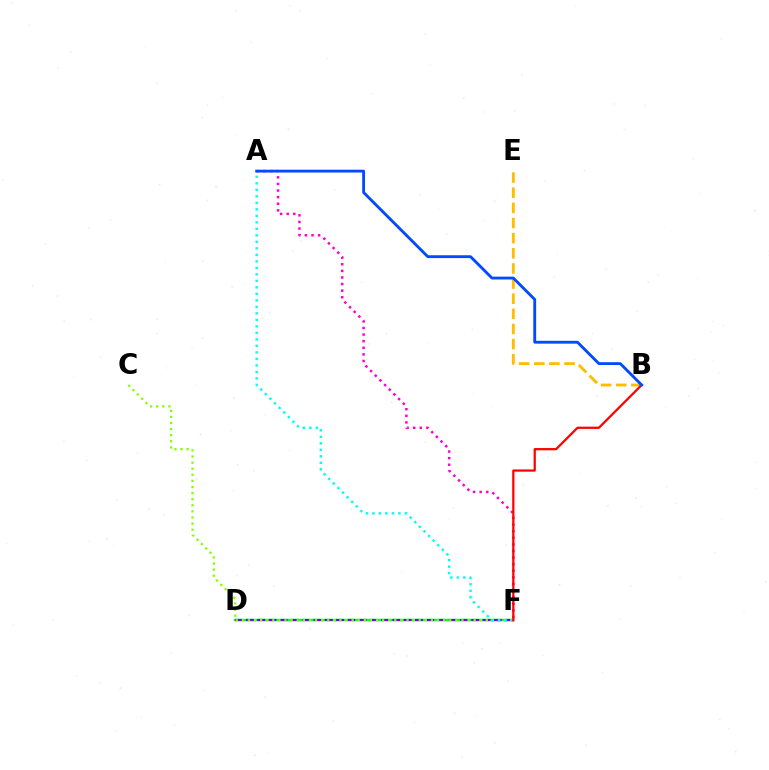{('D', 'F'): [{'color': '#00ff39', 'line_style': 'solid', 'thickness': 1.79}, {'color': '#7200ff', 'line_style': 'dashed', 'thickness': 1.53}], ('B', 'E'): [{'color': '#ffbd00', 'line_style': 'dashed', 'thickness': 2.06}], ('C', 'F'): [{'color': '#84ff00', 'line_style': 'dotted', 'thickness': 1.66}], ('A', 'F'): [{'color': '#00fff6', 'line_style': 'dotted', 'thickness': 1.77}, {'color': '#ff00cf', 'line_style': 'dotted', 'thickness': 1.79}], ('B', 'F'): [{'color': '#ff0000', 'line_style': 'solid', 'thickness': 1.62}], ('A', 'B'): [{'color': '#004bff', 'line_style': 'solid', 'thickness': 2.05}]}